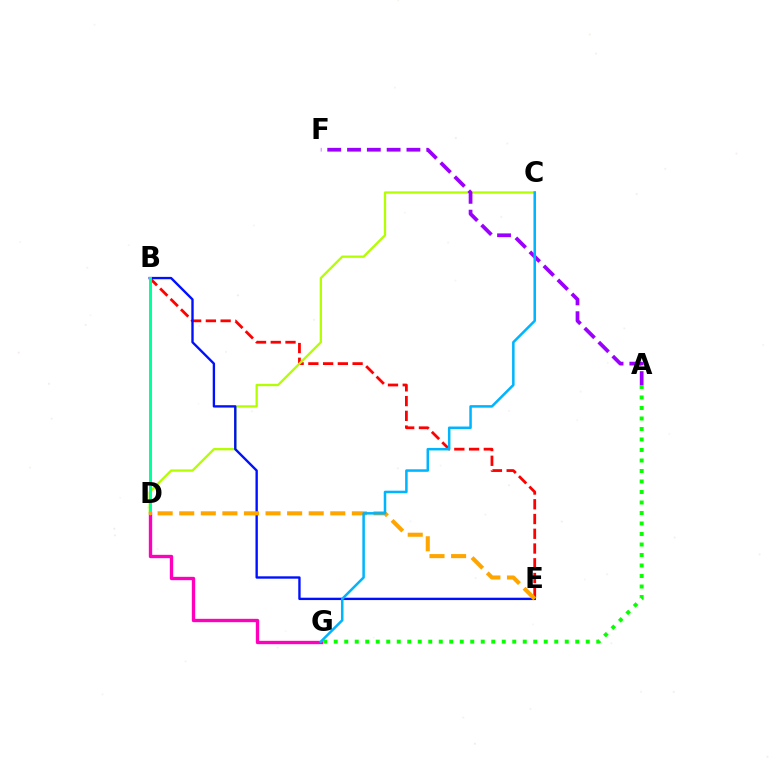{('D', 'G'): [{'color': '#ff00bd', 'line_style': 'solid', 'thickness': 2.42}], ('B', 'E'): [{'color': '#ff0000', 'line_style': 'dashed', 'thickness': 2.0}, {'color': '#0010ff', 'line_style': 'solid', 'thickness': 1.7}], ('A', 'G'): [{'color': '#08ff00', 'line_style': 'dotted', 'thickness': 2.85}], ('C', 'D'): [{'color': '#b3ff00', 'line_style': 'solid', 'thickness': 1.65}], ('A', 'F'): [{'color': '#9b00ff', 'line_style': 'dashed', 'thickness': 2.69}], ('B', 'D'): [{'color': '#00ff9d', 'line_style': 'solid', 'thickness': 2.11}], ('D', 'E'): [{'color': '#ffa500', 'line_style': 'dashed', 'thickness': 2.93}], ('C', 'G'): [{'color': '#00b5ff', 'line_style': 'solid', 'thickness': 1.82}]}